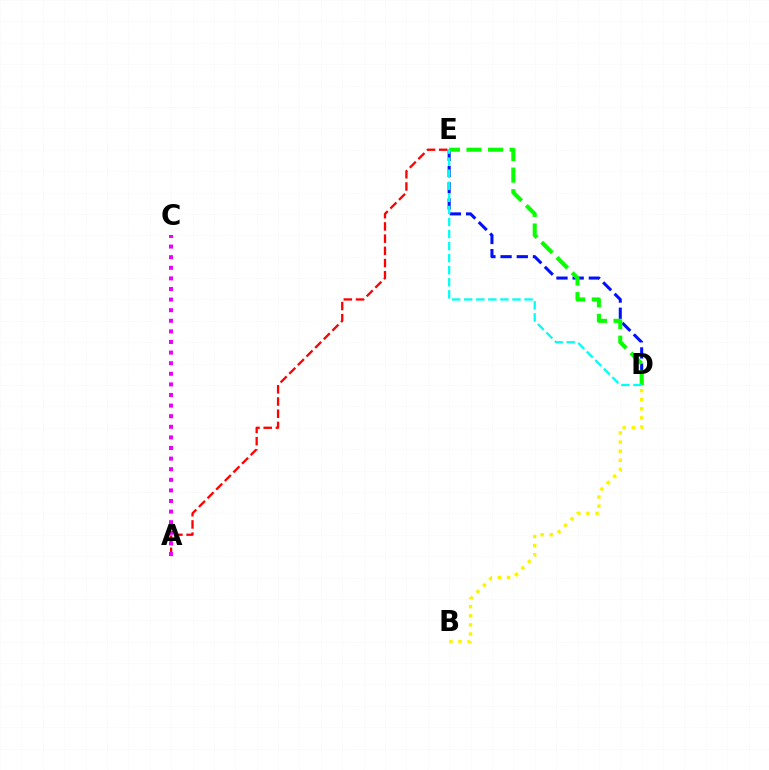{('B', 'D'): [{'color': '#fcf500', 'line_style': 'dotted', 'thickness': 2.48}], ('D', 'E'): [{'color': '#0010ff', 'line_style': 'dashed', 'thickness': 2.2}, {'color': '#08ff00', 'line_style': 'dashed', 'thickness': 2.93}, {'color': '#00fff6', 'line_style': 'dashed', 'thickness': 1.64}], ('A', 'E'): [{'color': '#ff0000', 'line_style': 'dashed', 'thickness': 1.66}], ('A', 'C'): [{'color': '#ee00ff', 'line_style': 'dotted', 'thickness': 2.88}]}